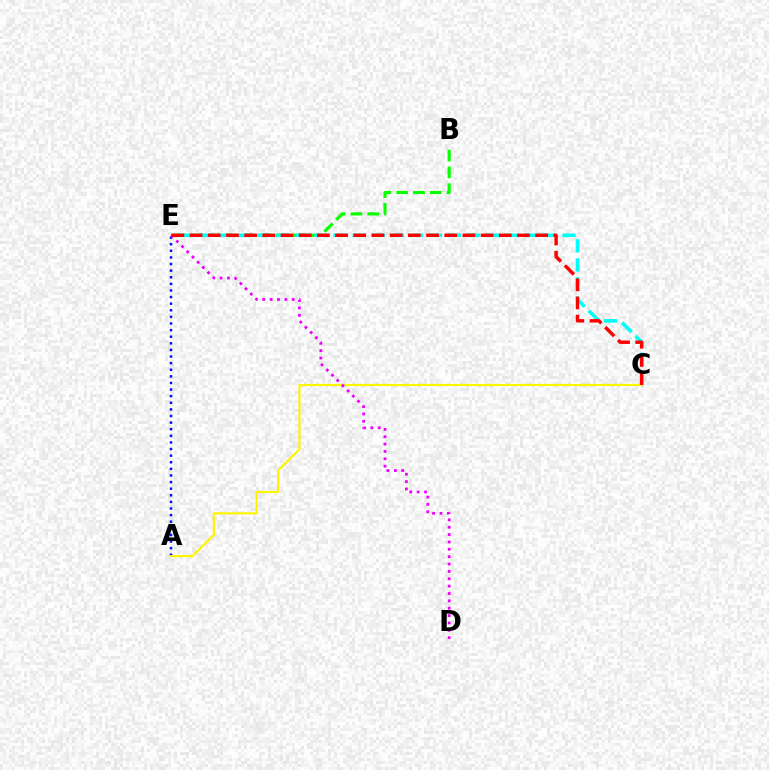{('A', 'E'): [{'color': '#0010ff', 'line_style': 'dotted', 'thickness': 1.8}], ('B', 'E'): [{'color': '#08ff00', 'line_style': 'dashed', 'thickness': 2.28}], ('C', 'E'): [{'color': '#00fff6', 'line_style': 'dashed', 'thickness': 2.59}, {'color': '#ff0000', 'line_style': 'dashed', 'thickness': 2.47}], ('A', 'C'): [{'color': '#fcf500', 'line_style': 'solid', 'thickness': 1.56}], ('D', 'E'): [{'color': '#ee00ff', 'line_style': 'dotted', 'thickness': 2.0}]}